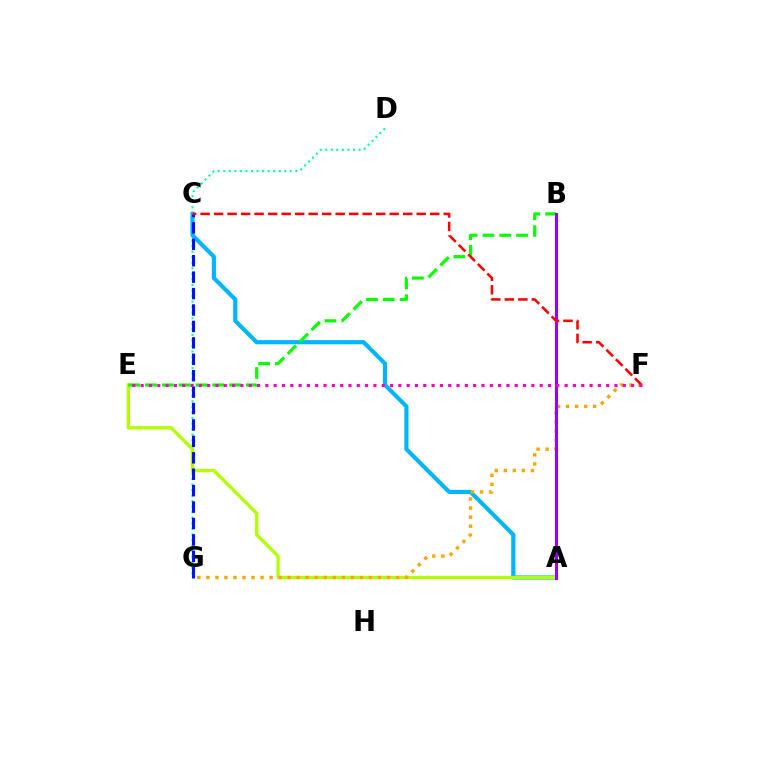{('D', 'G'): [{'color': '#00ff9d', 'line_style': 'dotted', 'thickness': 1.51}], ('A', 'C'): [{'color': '#00b5ff', 'line_style': 'solid', 'thickness': 2.99}], ('A', 'E'): [{'color': '#b3ff00', 'line_style': 'solid', 'thickness': 2.4}], ('F', 'G'): [{'color': '#ffa500', 'line_style': 'dotted', 'thickness': 2.45}], ('B', 'E'): [{'color': '#08ff00', 'line_style': 'dashed', 'thickness': 2.28}], ('C', 'G'): [{'color': '#0010ff', 'line_style': 'dashed', 'thickness': 2.23}], ('A', 'B'): [{'color': '#9b00ff', 'line_style': 'solid', 'thickness': 2.21}], ('C', 'F'): [{'color': '#ff0000', 'line_style': 'dashed', 'thickness': 1.84}], ('E', 'F'): [{'color': '#ff00bd', 'line_style': 'dotted', 'thickness': 2.26}]}